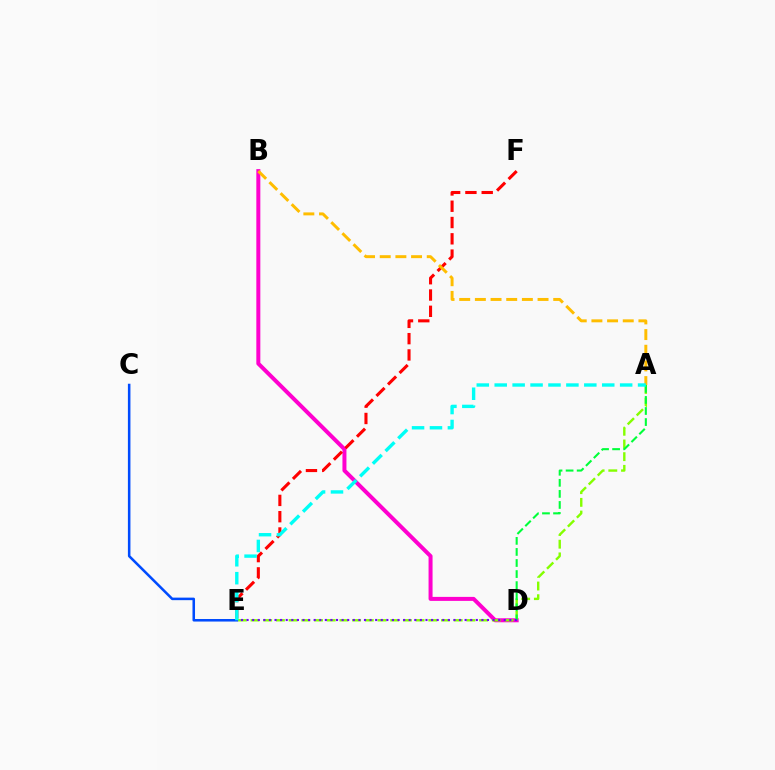{('B', 'D'): [{'color': '#ff00cf', 'line_style': 'solid', 'thickness': 2.88}], ('A', 'E'): [{'color': '#84ff00', 'line_style': 'dashed', 'thickness': 1.72}, {'color': '#00fff6', 'line_style': 'dashed', 'thickness': 2.43}], ('E', 'F'): [{'color': '#ff0000', 'line_style': 'dashed', 'thickness': 2.21}], ('A', 'D'): [{'color': '#00ff39', 'line_style': 'dashed', 'thickness': 1.5}], ('C', 'E'): [{'color': '#004bff', 'line_style': 'solid', 'thickness': 1.83}], ('A', 'B'): [{'color': '#ffbd00', 'line_style': 'dashed', 'thickness': 2.13}], ('D', 'E'): [{'color': '#7200ff', 'line_style': 'dotted', 'thickness': 1.52}]}